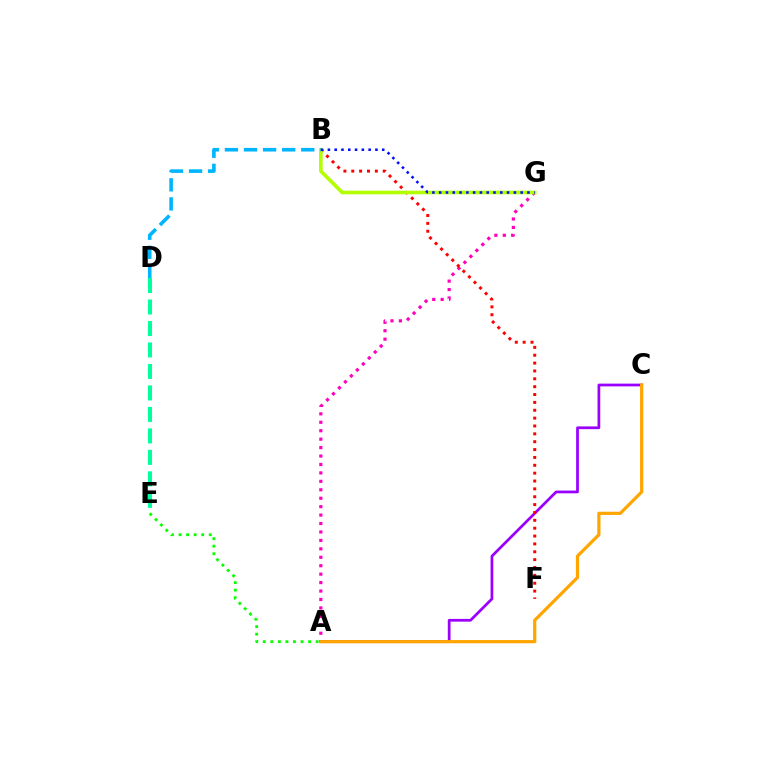{('A', 'G'): [{'color': '#ff00bd', 'line_style': 'dotted', 'thickness': 2.29}], ('A', 'C'): [{'color': '#9b00ff', 'line_style': 'solid', 'thickness': 1.97}, {'color': '#ffa500', 'line_style': 'solid', 'thickness': 2.31}], ('A', 'E'): [{'color': '#08ff00', 'line_style': 'dotted', 'thickness': 2.05}], ('B', 'F'): [{'color': '#ff0000', 'line_style': 'dotted', 'thickness': 2.14}], ('B', 'G'): [{'color': '#b3ff00', 'line_style': 'solid', 'thickness': 2.61}, {'color': '#0010ff', 'line_style': 'dotted', 'thickness': 1.84}], ('B', 'D'): [{'color': '#00b5ff', 'line_style': 'dashed', 'thickness': 2.59}], ('D', 'E'): [{'color': '#00ff9d', 'line_style': 'dashed', 'thickness': 2.92}]}